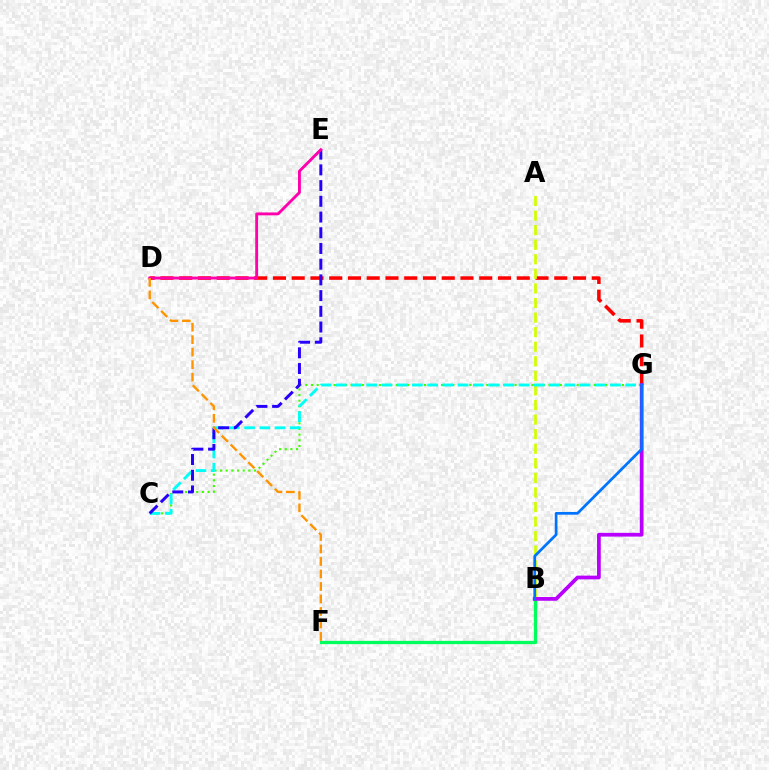{('D', 'G'): [{'color': '#ff0000', 'line_style': 'dashed', 'thickness': 2.55}], ('C', 'G'): [{'color': '#3dff00', 'line_style': 'dotted', 'thickness': 1.54}, {'color': '#00fff6', 'line_style': 'dashed', 'thickness': 2.07}], ('B', 'F'): [{'color': '#00ff5c', 'line_style': 'solid', 'thickness': 2.37}], ('A', 'B'): [{'color': '#d1ff00', 'line_style': 'dashed', 'thickness': 1.98}], ('B', 'G'): [{'color': '#b900ff', 'line_style': 'solid', 'thickness': 2.7}, {'color': '#0074ff', 'line_style': 'solid', 'thickness': 1.96}], ('C', 'E'): [{'color': '#2500ff', 'line_style': 'dashed', 'thickness': 2.14}], ('D', 'E'): [{'color': '#ff00ac', 'line_style': 'solid', 'thickness': 2.06}], ('D', 'F'): [{'color': '#ff9400', 'line_style': 'dashed', 'thickness': 1.7}]}